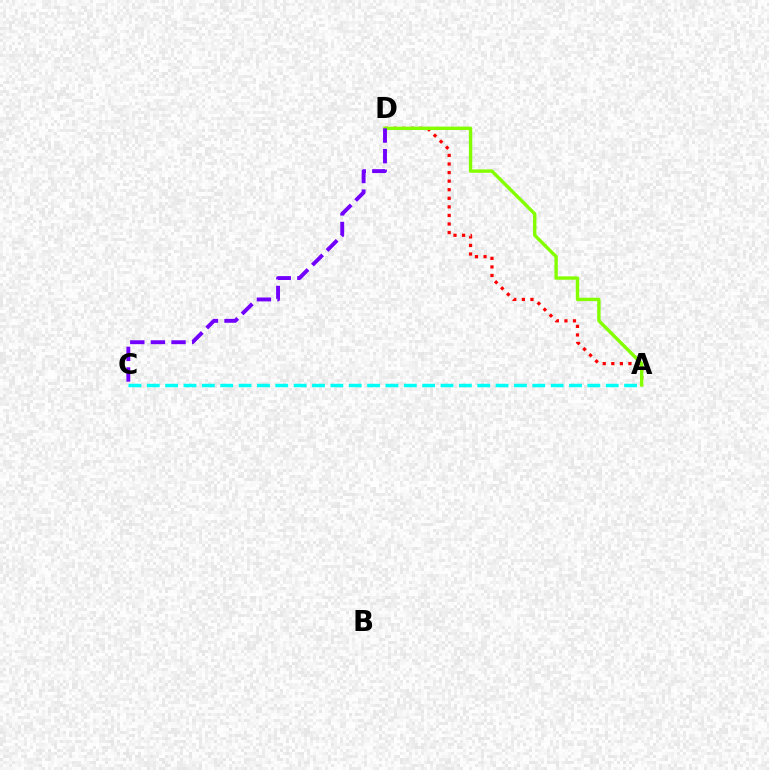{('A', 'D'): [{'color': '#ff0000', 'line_style': 'dotted', 'thickness': 2.33}, {'color': '#84ff00', 'line_style': 'solid', 'thickness': 2.44}], ('A', 'C'): [{'color': '#00fff6', 'line_style': 'dashed', 'thickness': 2.49}], ('C', 'D'): [{'color': '#7200ff', 'line_style': 'dashed', 'thickness': 2.8}]}